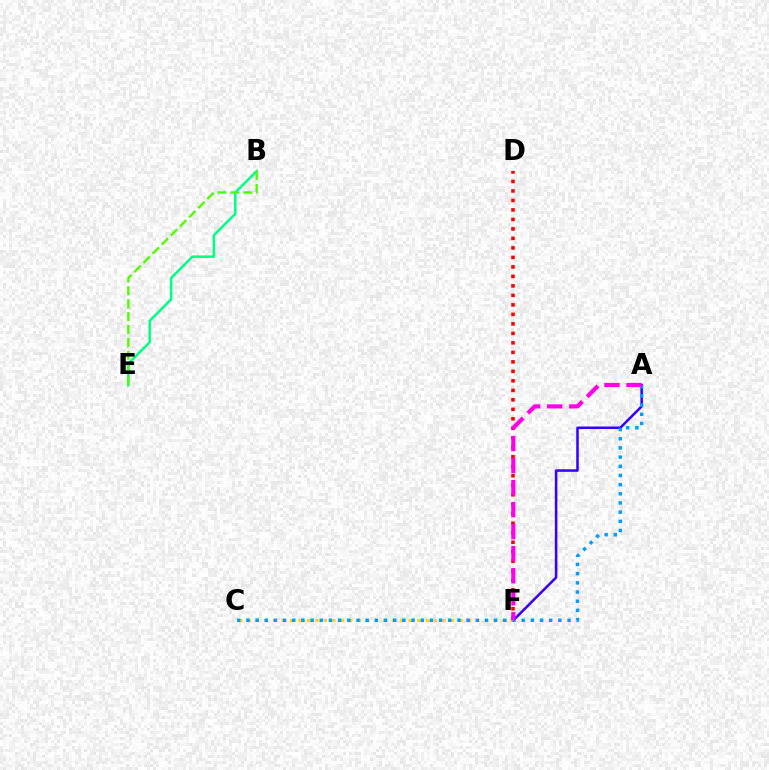{('A', 'F'): [{'color': '#3700ff', 'line_style': 'solid', 'thickness': 1.83}, {'color': '#ff00ed', 'line_style': 'dashed', 'thickness': 2.99}], ('C', 'F'): [{'color': '#ffd500', 'line_style': 'dotted', 'thickness': 2.3}], ('D', 'F'): [{'color': '#ff0000', 'line_style': 'dotted', 'thickness': 2.58}], ('A', 'C'): [{'color': '#009eff', 'line_style': 'dotted', 'thickness': 2.49}], ('B', 'E'): [{'color': '#00ff86', 'line_style': 'solid', 'thickness': 1.8}, {'color': '#4fff00', 'line_style': 'dashed', 'thickness': 1.75}]}